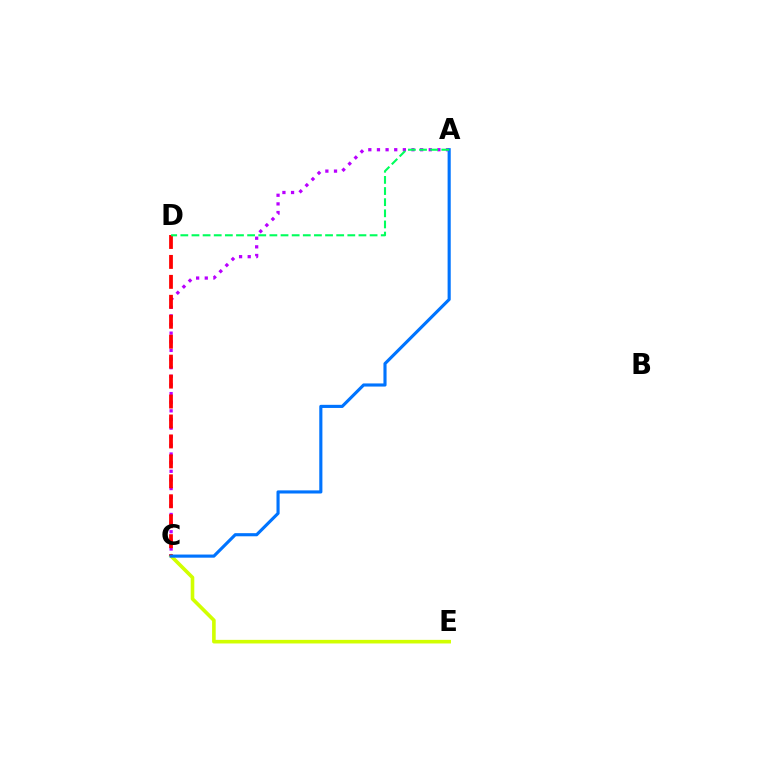{('A', 'C'): [{'color': '#b900ff', 'line_style': 'dotted', 'thickness': 2.35}, {'color': '#0074ff', 'line_style': 'solid', 'thickness': 2.25}], ('C', 'E'): [{'color': '#d1ff00', 'line_style': 'solid', 'thickness': 2.6}], ('C', 'D'): [{'color': '#ff0000', 'line_style': 'dashed', 'thickness': 2.71}], ('A', 'D'): [{'color': '#00ff5c', 'line_style': 'dashed', 'thickness': 1.51}]}